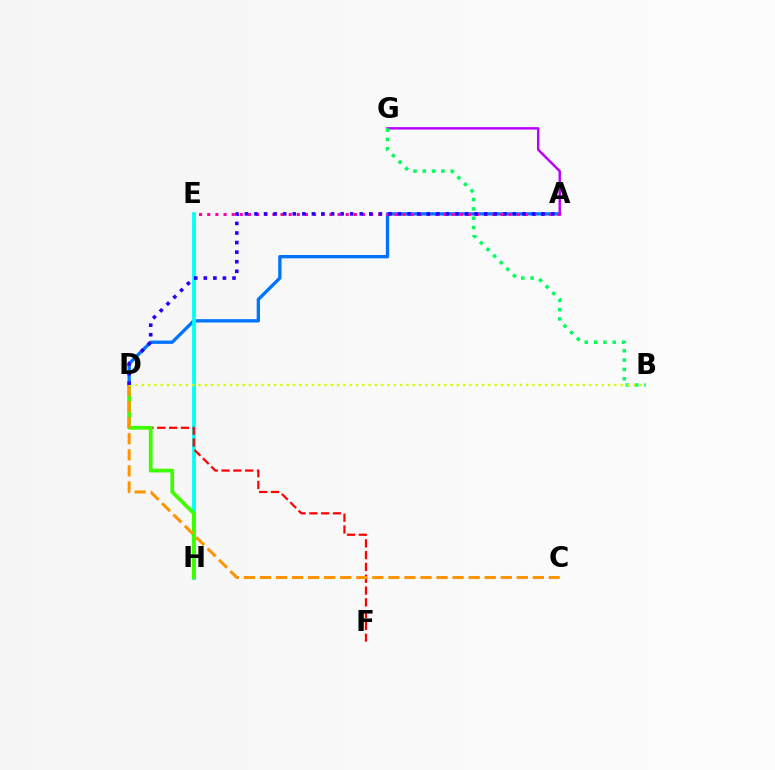{('A', 'D'): [{'color': '#0074ff', 'line_style': 'solid', 'thickness': 2.39}, {'color': '#2500ff', 'line_style': 'dotted', 'thickness': 2.6}], ('A', 'E'): [{'color': '#ff00ac', 'line_style': 'dotted', 'thickness': 2.21}], ('E', 'H'): [{'color': '#00fff6', 'line_style': 'solid', 'thickness': 2.69}], ('A', 'G'): [{'color': '#b900ff', 'line_style': 'solid', 'thickness': 1.75}], ('D', 'F'): [{'color': '#ff0000', 'line_style': 'dashed', 'thickness': 1.6}], ('D', 'H'): [{'color': '#3dff00', 'line_style': 'solid', 'thickness': 2.7}], ('C', 'D'): [{'color': '#ff9400', 'line_style': 'dashed', 'thickness': 2.18}], ('B', 'G'): [{'color': '#00ff5c', 'line_style': 'dotted', 'thickness': 2.53}], ('B', 'D'): [{'color': '#d1ff00', 'line_style': 'dotted', 'thickness': 1.71}]}